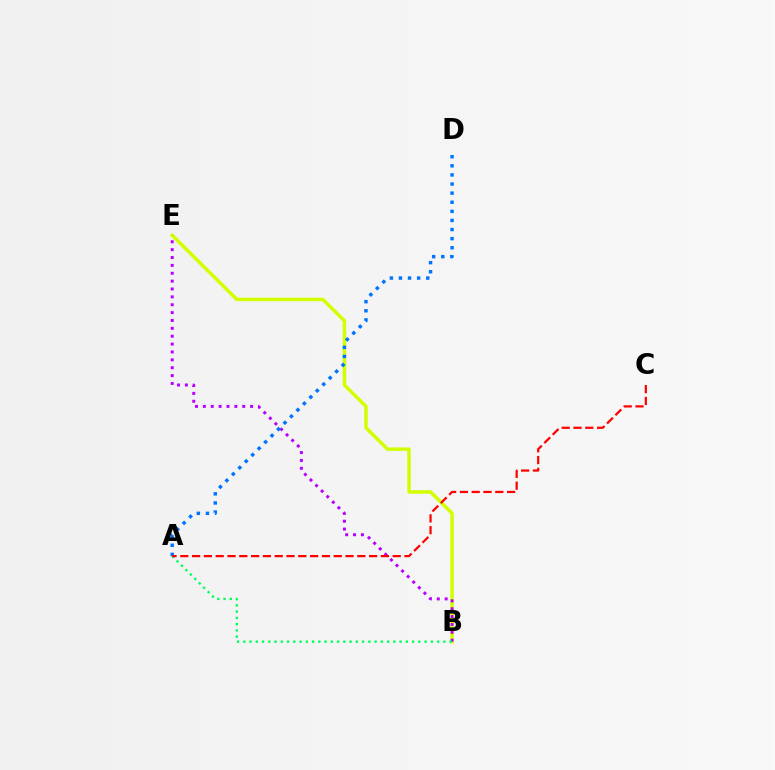{('B', 'E'): [{'color': '#d1ff00', 'line_style': 'solid', 'thickness': 2.5}, {'color': '#b900ff', 'line_style': 'dotted', 'thickness': 2.14}], ('A', 'D'): [{'color': '#0074ff', 'line_style': 'dotted', 'thickness': 2.47}], ('A', 'B'): [{'color': '#00ff5c', 'line_style': 'dotted', 'thickness': 1.7}], ('A', 'C'): [{'color': '#ff0000', 'line_style': 'dashed', 'thickness': 1.6}]}